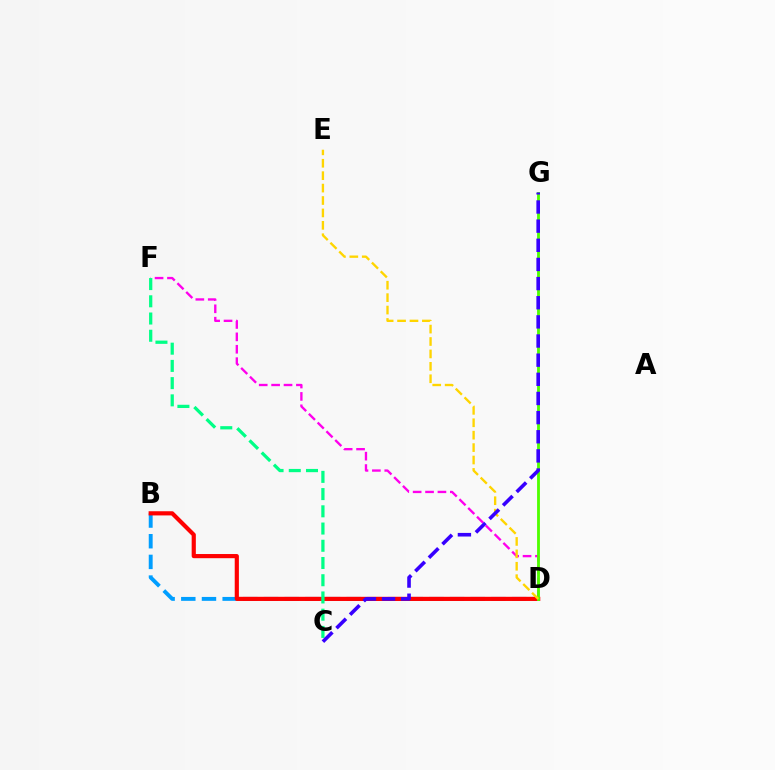{('B', 'D'): [{'color': '#009eff', 'line_style': 'dashed', 'thickness': 2.81}, {'color': '#ff0000', 'line_style': 'solid', 'thickness': 3.0}], ('D', 'F'): [{'color': '#ff00ed', 'line_style': 'dashed', 'thickness': 1.68}], ('C', 'F'): [{'color': '#00ff86', 'line_style': 'dashed', 'thickness': 2.34}], ('D', 'G'): [{'color': '#4fff00', 'line_style': 'solid', 'thickness': 2.04}], ('D', 'E'): [{'color': '#ffd500', 'line_style': 'dashed', 'thickness': 1.69}], ('C', 'G'): [{'color': '#3700ff', 'line_style': 'dashed', 'thickness': 2.6}]}